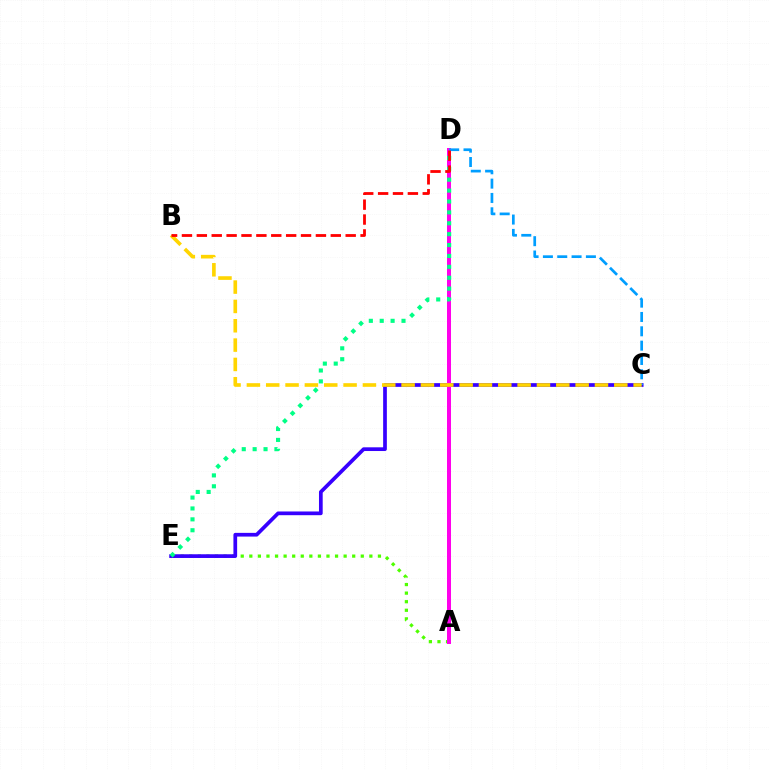{('A', 'E'): [{'color': '#4fff00', 'line_style': 'dotted', 'thickness': 2.33}], ('C', 'E'): [{'color': '#3700ff', 'line_style': 'solid', 'thickness': 2.67}], ('A', 'D'): [{'color': '#ff00ed', 'line_style': 'solid', 'thickness': 2.88}], ('C', 'D'): [{'color': '#009eff', 'line_style': 'dashed', 'thickness': 1.95}], ('B', 'C'): [{'color': '#ffd500', 'line_style': 'dashed', 'thickness': 2.63}], ('D', 'E'): [{'color': '#00ff86', 'line_style': 'dotted', 'thickness': 2.96}], ('B', 'D'): [{'color': '#ff0000', 'line_style': 'dashed', 'thickness': 2.02}]}